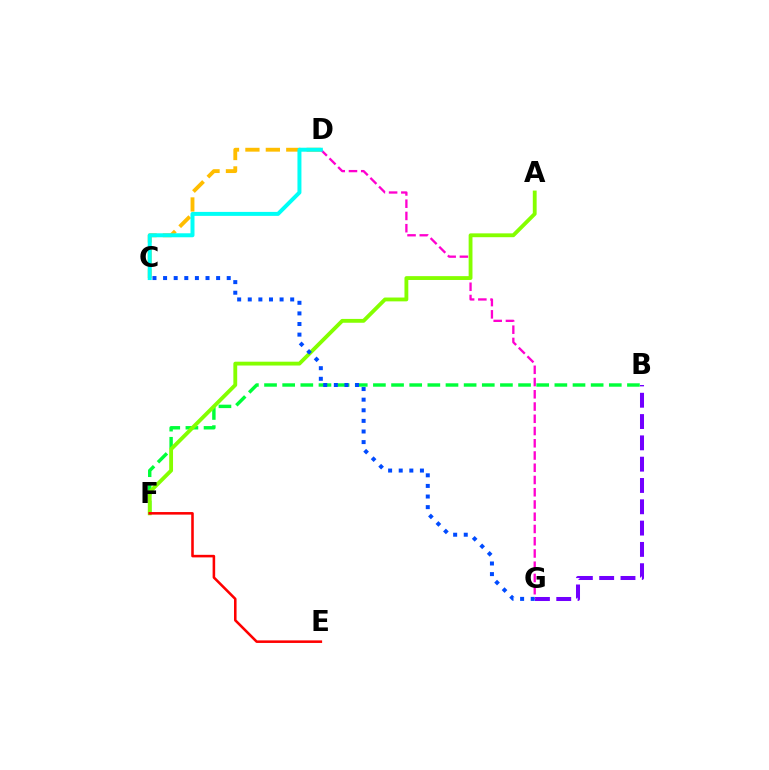{('B', 'F'): [{'color': '#00ff39', 'line_style': 'dashed', 'thickness': 2.47}], ('B', 'G'): [{'color': '#7200ff', 'line_style': 'dashed', 'thickness': 2.89}], ('D', 'G'): [{'color': '#ff00cf', 'line_style': 'dashed', 'thickness': 1.66}], ('A', 'F'): [{'color': '#84ff00', 'line_style': 'solid', 'thickness': 2.76}], ('C', 'D'): [{'color': '#ffbd00', 'line_style': 'dashed', 'thickness': 2.78}, {'color': '#00fff6', 'line_style': 'solid', 'thickness': 2.87}], ('E', 'F'): [{'color': '#ff0000', 'line_style': 'solid', 'thickness': 1.84}], ('C', 'G'): [{'color': '#004bff', 'line_style': 'dotted', 'thickness': 2.88}]}